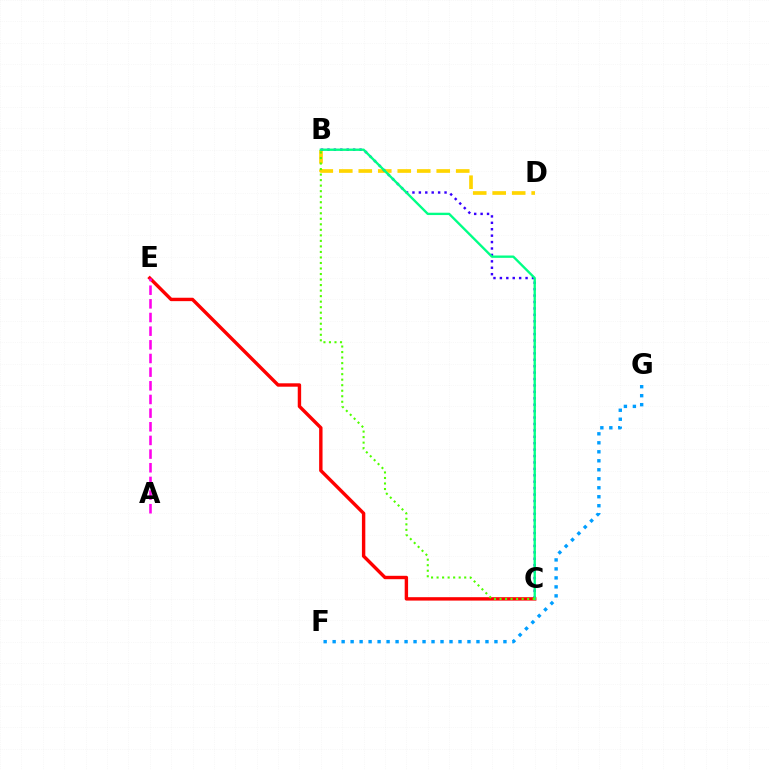{('B', 'D'): [{'color': '#ffd500', 'line_style': 'dashed', 'thickness': 2.65}], ('B', 'C'): [{'color': '#3700ff', 'line_style': 'dotted', 'thickness': 1.74}, {'color': '#00ff86', 'line_style': 'solid', 'thickness': 1.69}, {'color': '#4fff00', 'line_style': 'dotted', 'thickness': 1.5}], ('C', 'E'): [{'color': '#ff0000', 'line_style': 'solid', 'thickness': 2.45}], ('F', 'G'): [{'color': '#009eff', 'line_style': 'dotted', 'thickness': 2.44}], ('A', 'E'): [{'color': '#ff00ed', 'line_style': 'dashed', 'thickness': 1.86}]}